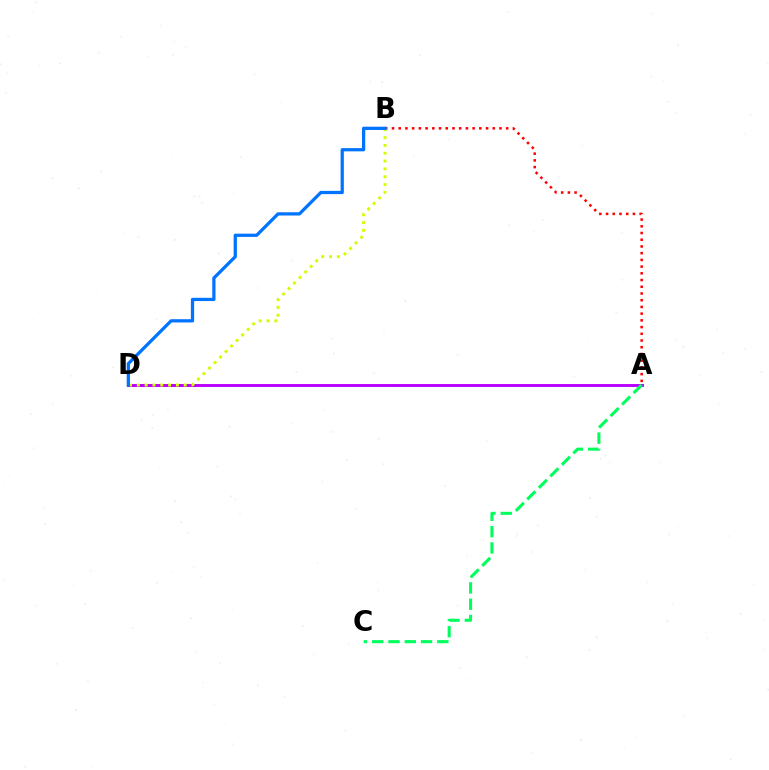{('A', 'D'): [{'color': '#b900ff', 'line_style': 'solid', 'thickness': 2.1}], ('A', 'B'): [{'color': '#ff0000', 'line_style': 'dotted', 'thickness': 1.83}], ('B', 'D'): [{'color': '#d1ff00', 'line_style': 'dotted', 'thickness': 2.12}, {'color': '#0074ff', 'line_style': 'solid', 'thickness': 2.34}], ('A', 'C'): [{'color': '#00ff5c', 'line_style': 'dashed', 'thickness': 2.21}]}